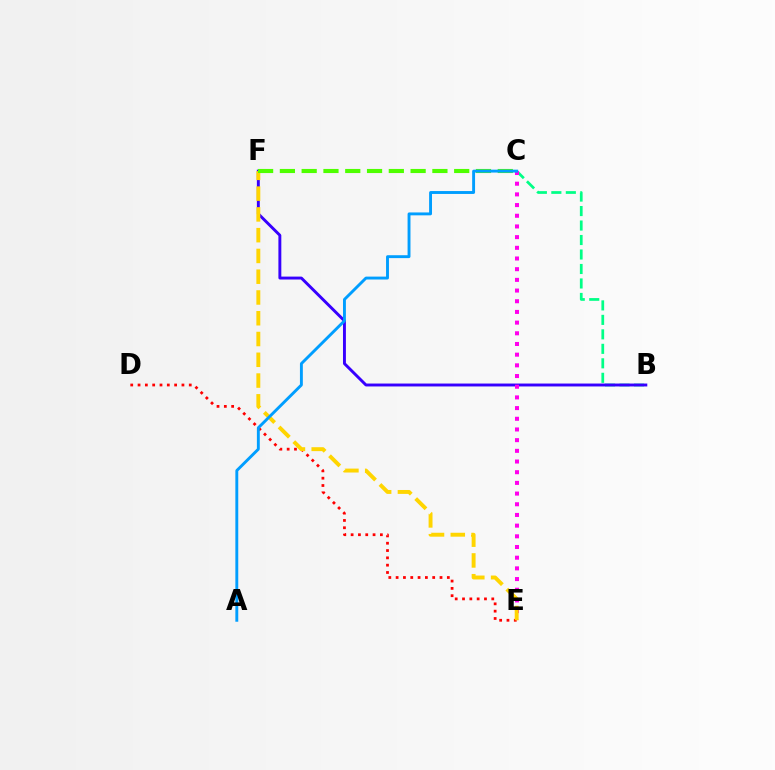{('D', 'E'): [{'color': '#ff0000', 'line_style': 'dotted', 'thickness': 1.99}], ('B', 'C'): [{'color': '#00ff86', 'line_style': 'dashed', 'thickness': 1.97}], ('B', 'F'): [{'color': '#3700ff', 'line_style': 'solid', 'thickness': 2.1}], ('C', 'E'): [{'color': '#ff00ed', 'line_style': 'dotted', 'thickness': 2.9}], ('E', 'F'): [{'color': '#ffd500', 'line_style': 'dashed', 'thickness': 2.82}], ('C', 'F'): [{'color': '#4fff00', 'line_style': 'dashed', 'thickness': 2.96}], ('A', 'C'): [{'color': '#009eff', 'line_style': 'solid', 'thickness': 2.08}]}